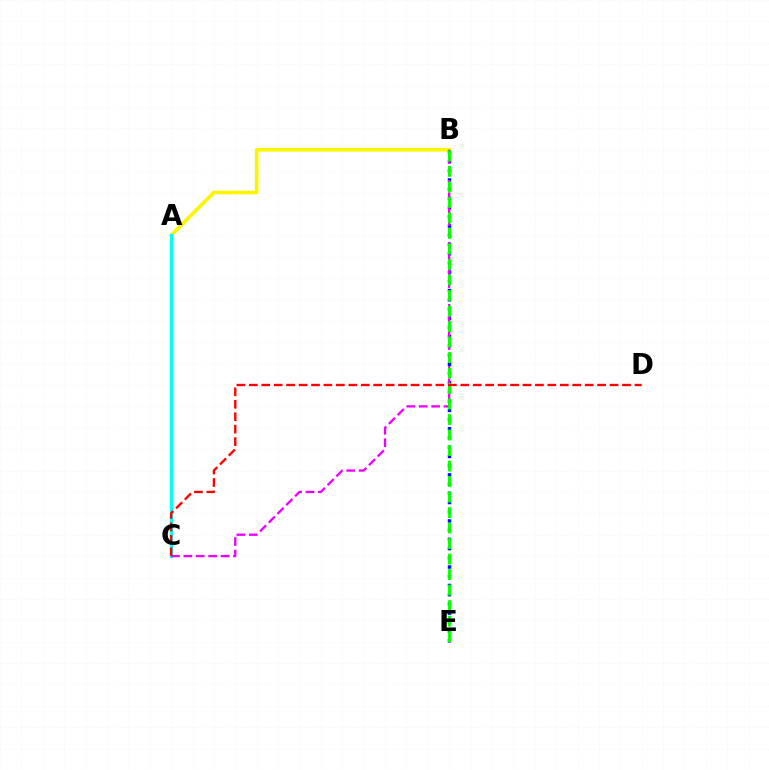{('A', 'B'): [{'color': '#fcf500', 'line_style': 'solid', 'thickness': 2.61}], ('B', 'E'): [{'color': '#0010ff', 'line_style': 'dotted', 'thickness': 2.5}, {'color': '#08ff00', 'line_style': 'dashed', 'thickness': 2.11}], ('A', 'C'): [{'color': '#00fff6', 'line_style': 'solid', 'thickness': 2.3}], ('B', 'C'): [{'color': '#ee00ff', 'line_style': 'dashed', 'thickness': 1.68}], ('C', 'D'): [{'color': '#ff0000', 'line_style': 'dashed', 'thickness': 1.69}]}